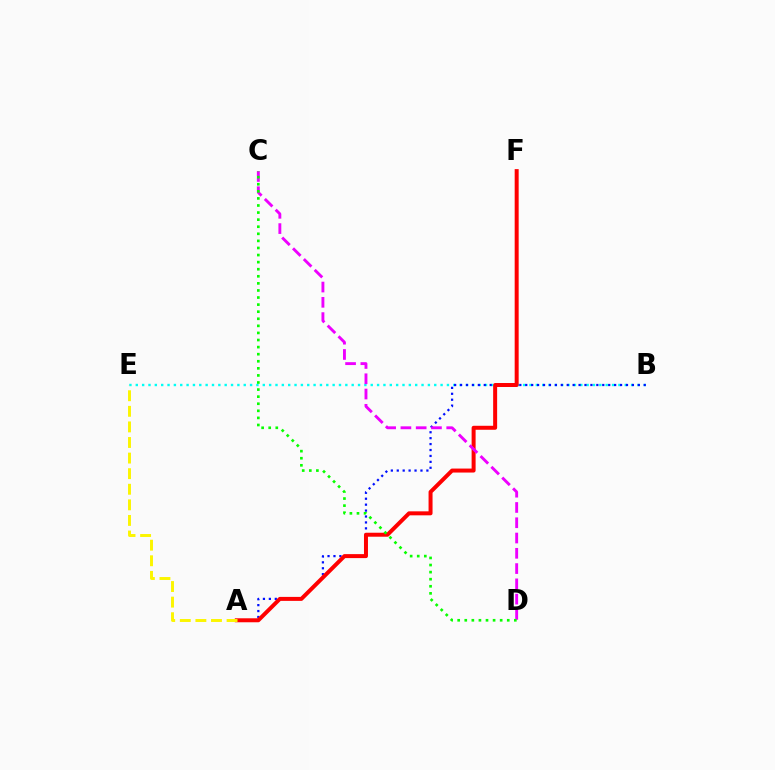{('B', 'E'): [{'color': '#00fff6', 'line_style': 'dotted', 'thickness': 1.73}], ('A', 'B'): [{'color': '#0010ff', 'line_style': 'dotted', 'thickness': 1.61}], ('A', 'F'): [{'color': '#ff0000', 'line_style': 'solid', 'thickness': 2.87}], ('A', 'E'): [{'color': '#fcf500', 'line_style': 'dashed', 'thickness': 2.12}], ('C', 'D'): [{'color': '#ee00ff', 'line_style': 'dashed', 'thickness': 2.08}, {'color': '#08ff00', 'line_style': 'dotted', 'thickness': 1.92}]}